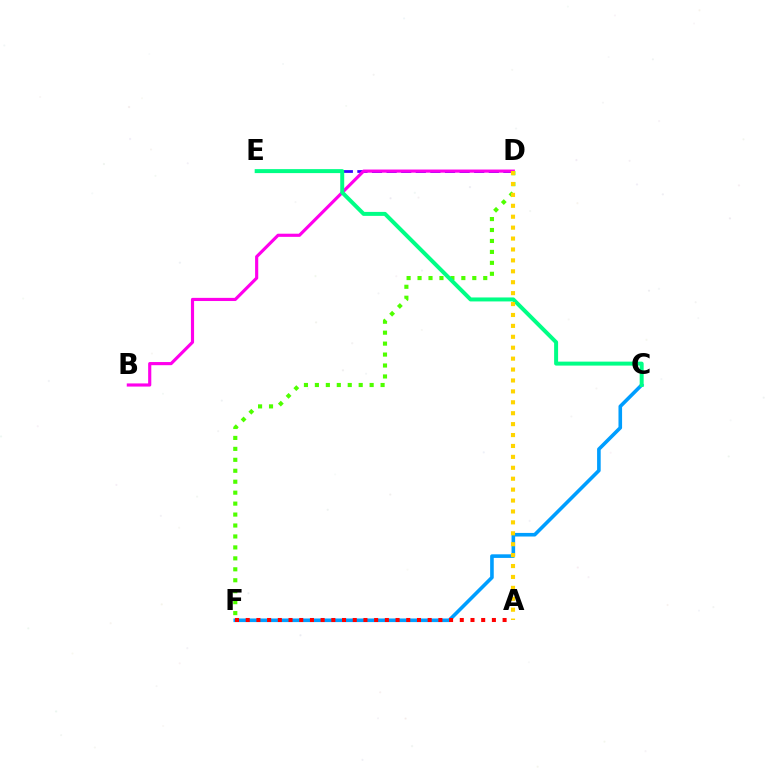{('D', 'F'): [{'color': '#4fff00', 'line_style': 'dotted', 'thickness': 2.97}], ('D', 'E'): [{'color': '#3700ff', 'line_style': 'dashed', 'thickness': 1.98}], ('C', 'F'): [{'color': '#009eff', 'line_style': 'solid', 'thickness': 2.6}], ('A', 'F'): [{'color': '#ff0000', 'line_style': 'dotted', 'thickness': 2.91}], ('B', 'D'): [{'color': '#ff00ed', 'line_style': 'solid', 'thickness': 2.26}], ('C', 'E'): [{'color': '#00ff86', 'line_style': 'solid', 'thickness': 2.86}], ('A', 'D'): [{'color': '#ffd500', 'line_style': 'dotted', 'thickness': 2.97}]}